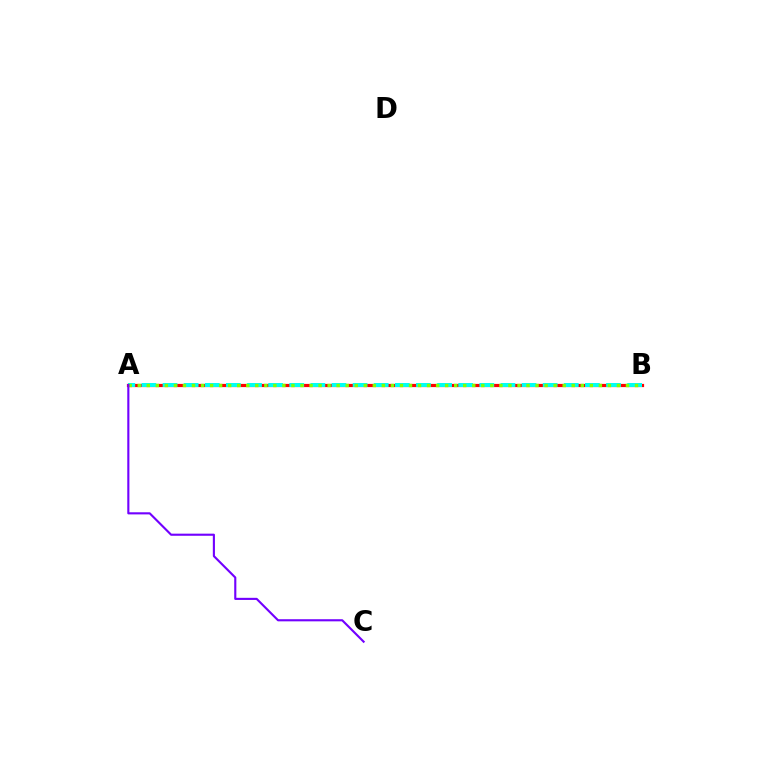{('A', 'B'): [{'color': '#ff0000', 'line_style': 'solid', 'thickness': 2.31}, {'color': '#00fff6', 'line_style': 'dashed', 'thickness': 2.87}, {'color': '#84ff00', 'line_style': 'dotted', 'thickness': 2.46}], ('A', 'C'): [{'color': '#7200ff', 'line_style': 'solid', 'thickness': 1.53}]}